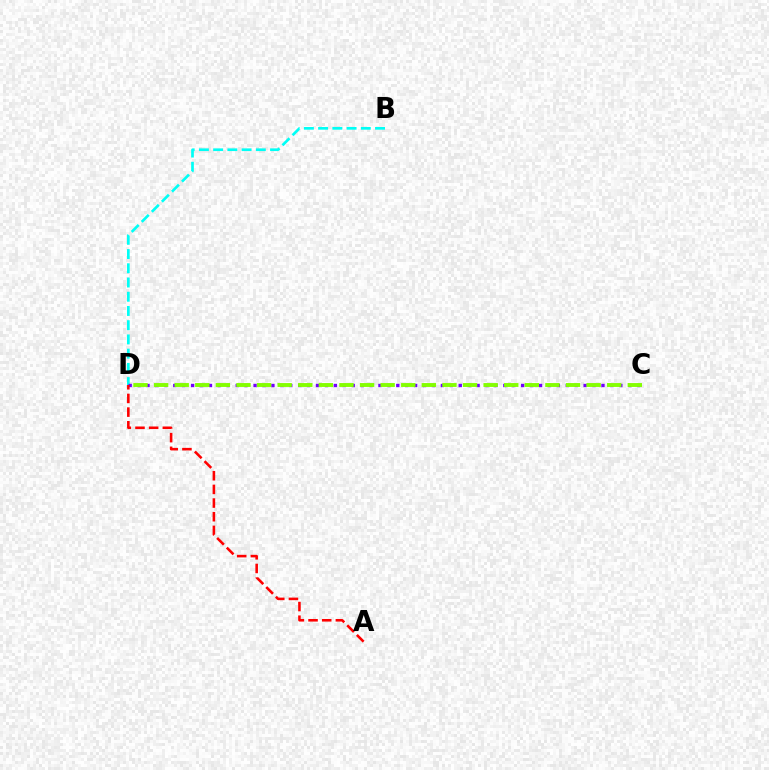{('B', 'D'): [{'color': '#00fff6', 'line_style': 'dashed', 'thickness': 1.93}], ('C', 'D'): [{'color': '#7200ff', 'line_style': 'dotted', 'thickness': 2.42}, {'color': '#84ff00', 'line_style': 'dashed', 'thickness': 2.8}], ('A', 'D'): [{'color': '#ff0000', 'line_style': 'dashed', 'thickness': 1.86}]}